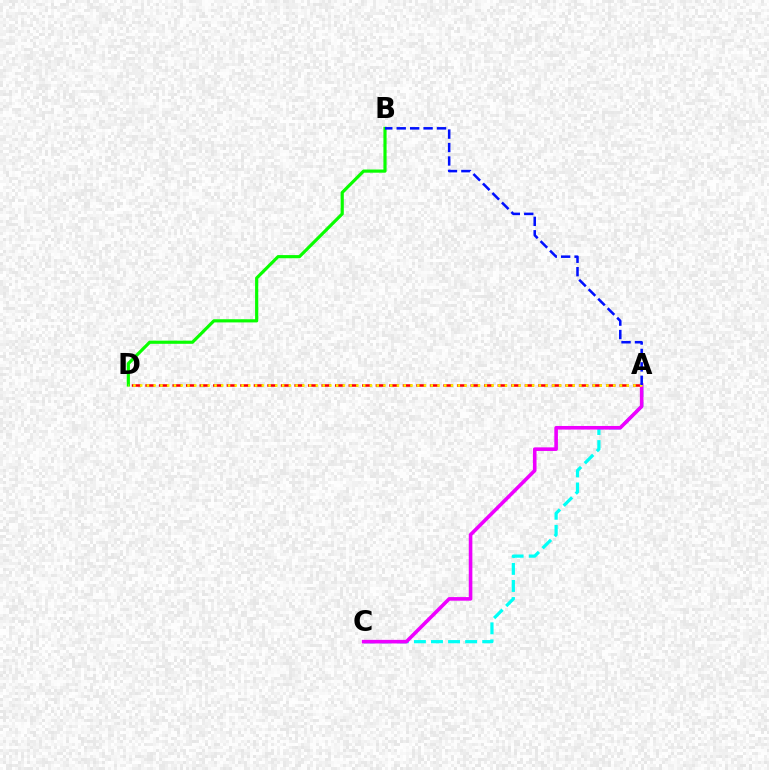{('B', 'D'): [{'color': '#08ff00', 'line_style': 'solid', 'thickness': 2.28}], ('A', 'D'): [{'color': '#ff0000', 'line_style': 'dashed', 'thickness': 1.84}, {'color': '#fcf500', 'line_style': 'dotted', 'thickness': 1.84}], ('A', 'C'): [{'color': '#00fff6', 'line_style': 'dashed', 'thickness': 2.32}, {'color': '#ee00ff', 'line_style': 'solid', 'thickness': 2.59}], ('A', 'B'): [{'color': '#0010ff', 'line_style': 'dashed', 'thickness': 1.82}]}